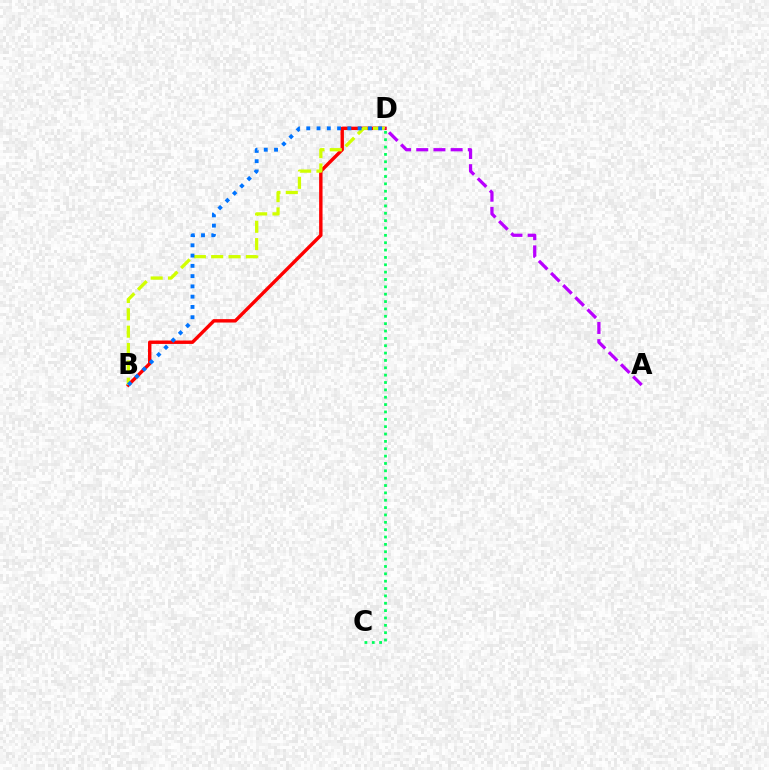{('B', 'D'): [{'color': '#ff0000', 'line_style': 'solid', 'thickness': 2.45}, {'color': '#d1ff00', 'line_style': 'dashed', 'thickness': 2.36}, {'color': '#0074ff', 'line_style': 'dotted', 'thickness': 2.79}], ('A', 'D'): [{'color': '#b900ff', 'line_style': 'dashed', 'thickness': 2.34}], ('C', 'D'): [{'color': '#00ff5c', 'line_style': 'dotted', 'thickness': 2.0}]}